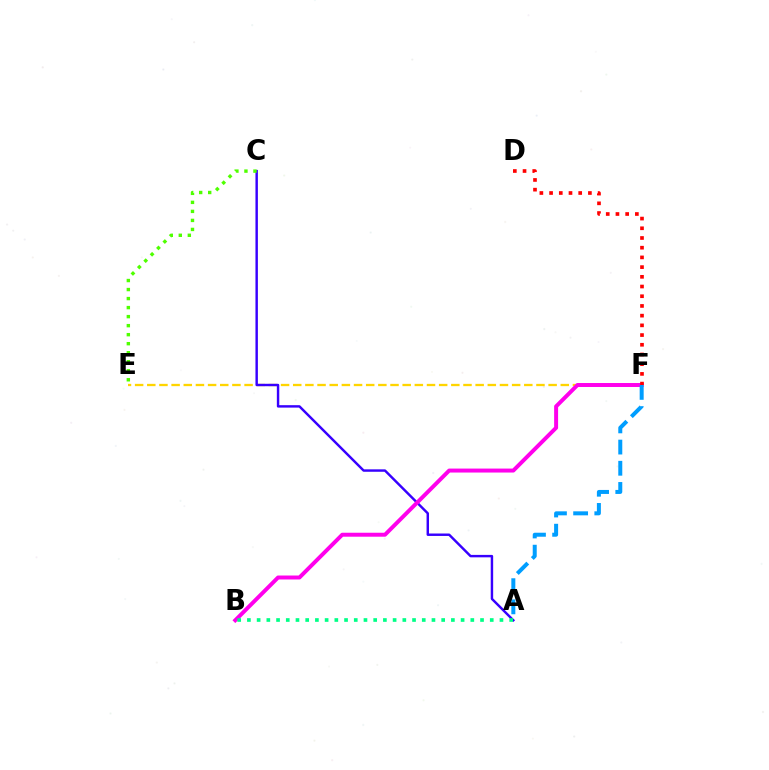{('E', 'F'): [{'color': '#ffd500', 'line_style': 'dashed', 'thickness': 1.65}], ('A', 'C'): [{'color': '#3700ff', 'line_style': 'solid', 'thickness': 1.75}], ('B', 'F'): [{'color': '#ff00ed', 'line_style': 'solid', 'thickness': 2.86}], ('D', 'F'): [{'color': '#ff0000', 'line_style': 'dotted', 'thickness': 2.64}], ('A', 'F'): [{'color': '#009eff', 'line_style': 'dashed', 'thickness': 2.88}], ('A', 'B'): [{'color': '#00ff86', 'line_style': 'dotted', 'thickness': 2.64}], ('C', 'E'): [{'color': '#4fff00', 'line_style': 'dotted', 'thickness': 2.45}]}